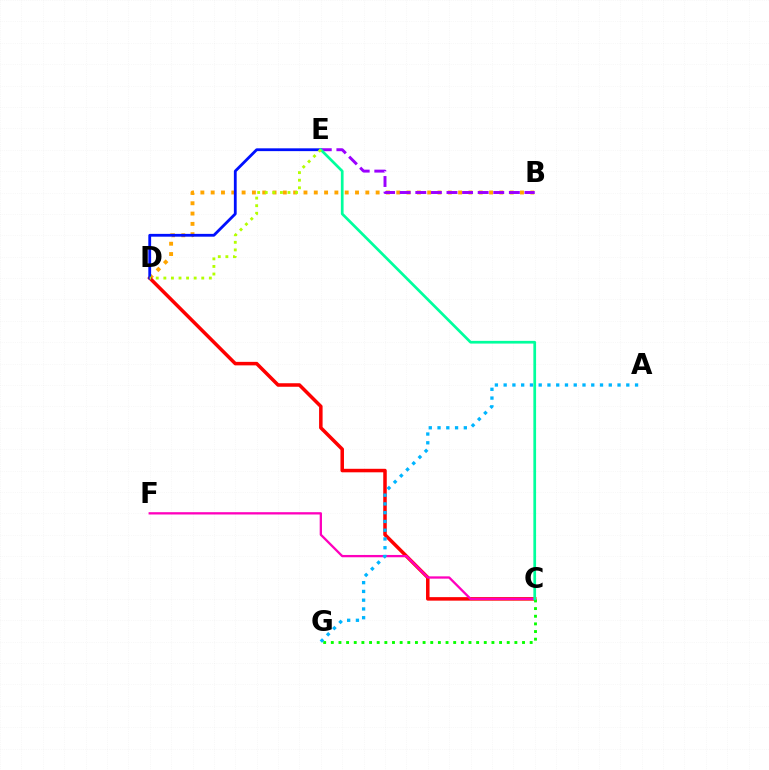{('B', 'D'): [{'color': '#ffa500', 'line_style': 'dotted', 'thickness': 2.8}], ('C', 'D'): [{'color': '#ff0000', 'line_style': 'solid', 'thickness': 2.53}], ('C', 'G'): [{'color': '#08ff00', 'line_style': 'dotted', 'thickness': 2.08}], ('D', 'E'): [{'color': '#0010ff', 'line_style': 'solid', 'thickness': 2.02}, {'color': '#b3ff00', 'line_style': 'dotted', 'thickness': 2.06}], ('C', 'F'): [{'color': '#ff00bd', 'line_style': 'solid', 'thickness': 1.66}], ('B', 'E'): [{'color': '#9b00ff', 'line_style': 'dashed', 'thickness': 2.12}], ('A', 'G'): [{'color': '#00b5ff', 'line_style': 'dotted', 'thickness': 2.38}], ('C', 'E'): [{'color': '#00ff9d', 'line_style': 'solid', 'thickness': 1.95}]}